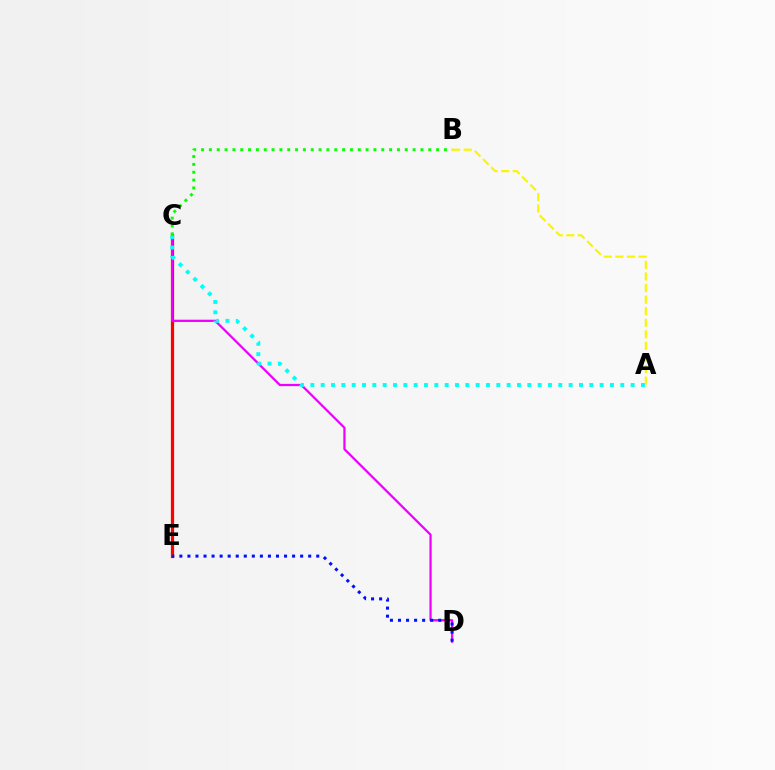{('C', 'E'): [{'color': '#ff0000', 'line_style': 'solid', 'thickness': 2.32}], ('C', 'D'): [{'color': '#ee00ff', 'line_style': 'solid', 'thickness': 1.62}], ('A', 'B'): [{'color': '#fcf500', 'line_style': 'dashed', 'thickness': 1.57}], ('A', 'C'): [{'color': '#00fff6', 'line_style': 'dotted', 'thickness': 2.81}], ('D', 'E'): [{'color': '#0010ff', 'line_style': 'dotted', 'thickness': 2.19}], ('B', 'C'): [{'color': '#08ff00', 'line_style': 'dotted', 'thickness': 2.13}]}